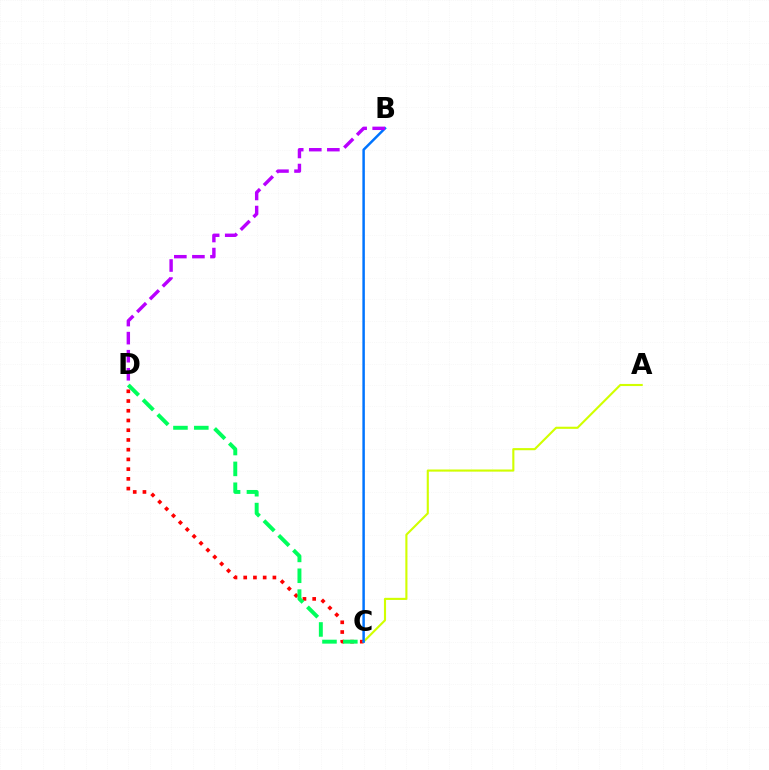{('C', 'D'): [{'color': '#ff0000', 'line_style': 'dotted', 'thickness': 2.64}, {'color': '#00ff5c', 'line_style': 'dashed', 'thickness': 2.83}], ('A', 'C'): [{'color': '#d1ff00', 'line_style': 'solid', 'thickness': 1.53}], ('B', 'C'): [{'color': '#0074ff', 'line_style': 'solid', 'thickness': 1.79}], ('B', 'D'): [{'color': '#b900ff', 'line_style': 'dashed', 'thickness': 2.45}]}